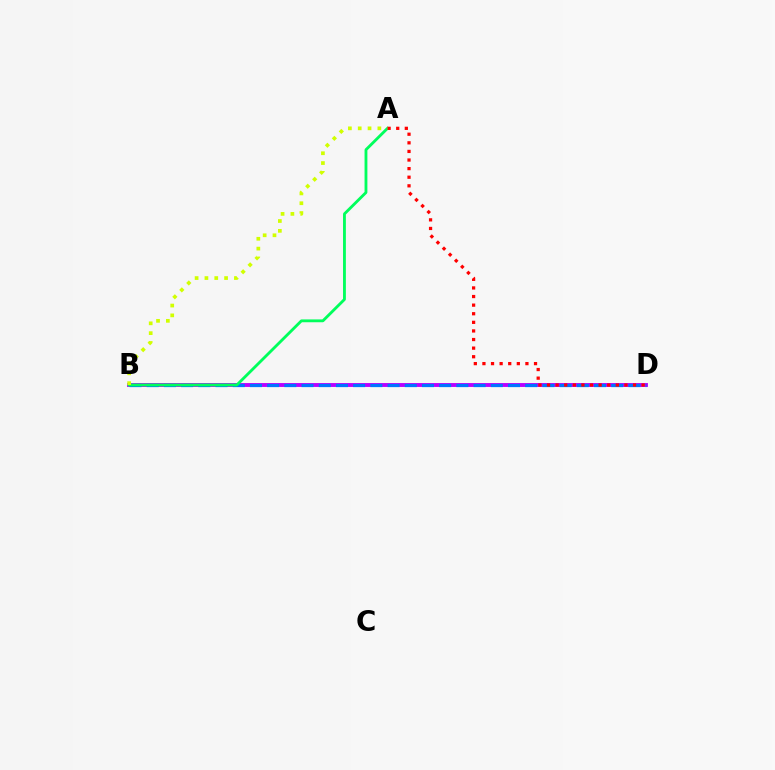{('B', 'D'): [{'color': '#b900ff', 'line_style': 'solid', 'thickness': 2.79}, {'color': '#0074ff', 'line_style': 'dashed', 'thickness': 2.34}], ('A', 'B'): [{'color': '#00ff5c', 'line_style': 'solid', 'thickness': 2.04}, {'color': '#d1ff00', 'line_style': 'dotted', 'thickness': 2.67}], ('A', 'D'): [{'color': '#ff0000', 'line_style': 'dotted', 'thickness': 2.34}]}